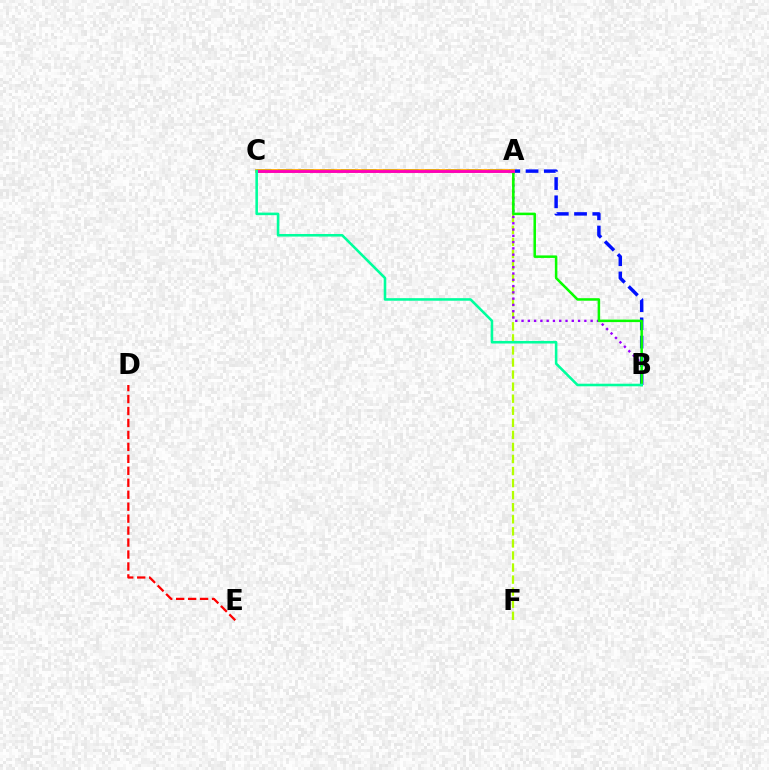{('A', 'F'): [{'color': '#b3ff00', 'line_style': 'dashed', 'thickness': 1.64}], ('A', 'B'): [{'color': '#9b00ff', 'line_style': 'dotted', 'thickness': 1.71}, {'color': '#0010ff', 'line_style': 'dashed', 'thickness': 2.48}, {'color': '#08ff00', 'line_style': 'solid', 'thickness': 1.81}], ('A', 'C'): [{'color': '#00b5ff', 'line_style': 'dashed', 'thickness': 2.85}, {'color': '#ffa500', 'line_style': 'solid', 'thickness': 2.72}, {'color': '#ff00bd', 'line_style': 'solid', 'thickness': 2.05}], ('B', 'C'): [{'color': '#00ff9d', 'line_style': 'solid', 'thickness': 1.85}], ('D', 'E'): [{'color': '#ff0000', 'line_style': 'dashed', 'thickness': 1.62}]}